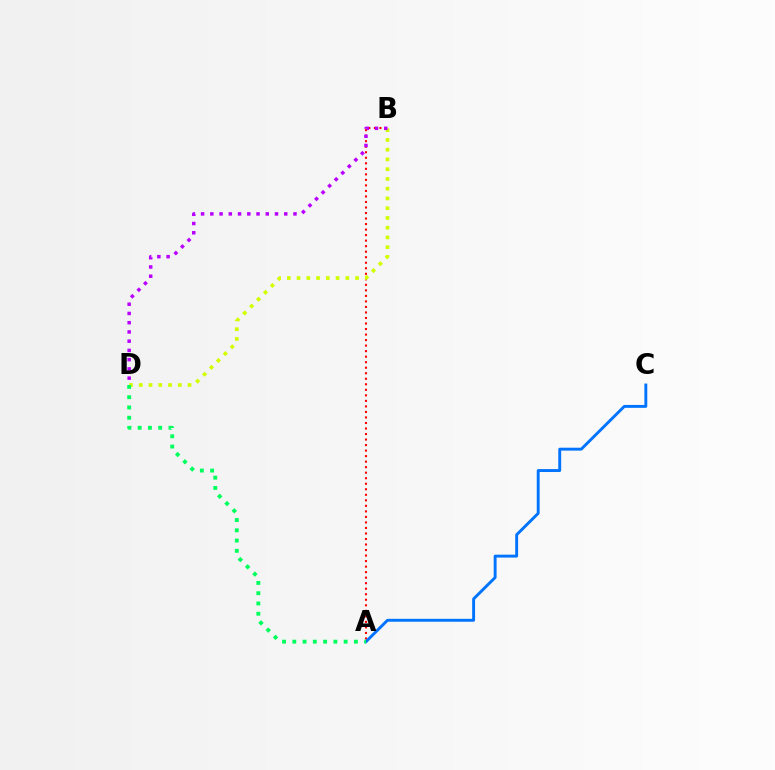{('A', 'B'): [{'color': '#ff0000', 'line_style': 'dotted', 'thickness': 1.5}], ('A', 'C'): [{'color': '#0074ff', 'line_style': 'solid', 'thickness': 2.1}], ('B', 'D'): [{'color': '#d1ff00', 'line_style': 'dotted', 'thickness': 2.65}, {'color': '#b900ff', 'line_style': 'dotted', 'thickness': 2.51}], ('A', 'D'): [{'color': '#00ff5c', 'line_style': 'dotted', 'thickness': 2.79}]}